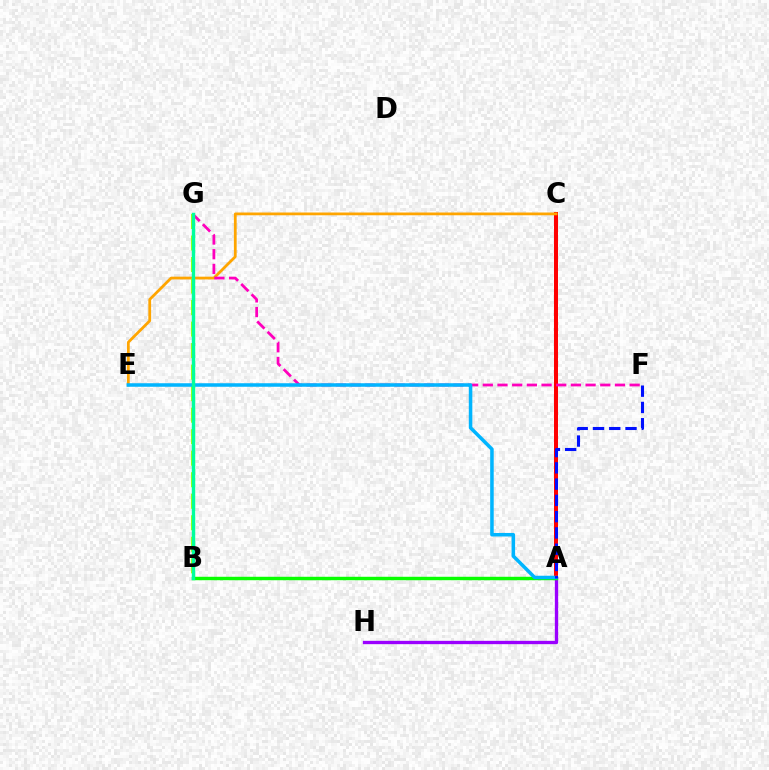{('A', 'H'): [{'color': '#9b00ff', 'line_style': 'solid', 'thickness': 2.39}], ('A', 'C'): [{'color': '#ff0000', 'line_style': 'solid', 'thickness': 2.87}], ('A', 'B'): [{'color': '#08ff00', 'line_style': 'solid', 'thickness': 2.48}], ('C', 'E'): [{'color': '#ffa500', 'line_style': 'solid', 'thickness': 1.99}], ('F', 'G'): [{'color': '#ff00bd', 'line_style': 'dashed', 'thickness': 1.99}], ('B', 'G'): [{'color': '#b3ff00', 'line_style': 'dashed', 'thickness': 2.92}, {'color': '#00ff9d', 'line_style': 'solid', 'thickness': 2.46}], ('A', 'E'): [{'color': '#00b5ff', 'line_style': 'solid', 'thickness': 2.54}], ('A', 'F'): [{'color': '#0010ff', 'line_style': 'dashed', 'thickness': 2.21}]}